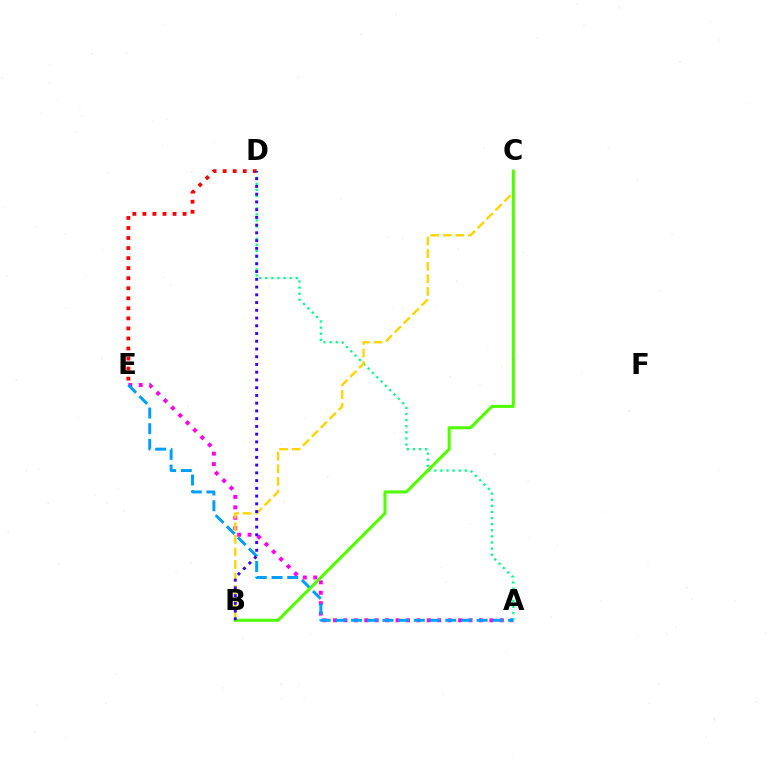{('A', 'E'): [{'color': '#ff00ed', 'line_style': 'dotted', 'thickness': 2.83}, {'color': '#009eff', 'line_style': 'dashed', 'thickness': 2.13}], ('D', 'E'): [{'color': '#ff0000', 'line_style': 'dotted', 'thickness': 2.73}], ('A', 'D'): [{'color': '#00ff86', 'line_style': 'dotted', 'thickness': 1.66}], ('B', 'C'): [{'color': '#ffd500', 'line_style': 'dashed', 'thickness': 1.71}, {'color': '#4fff00', 'line_style': 'solid', 'thickness': 2.19}], ('B', 'D'): [{'color': '#3700ff', 'line_style': 'dotted', 'thickness': 2.1}]}